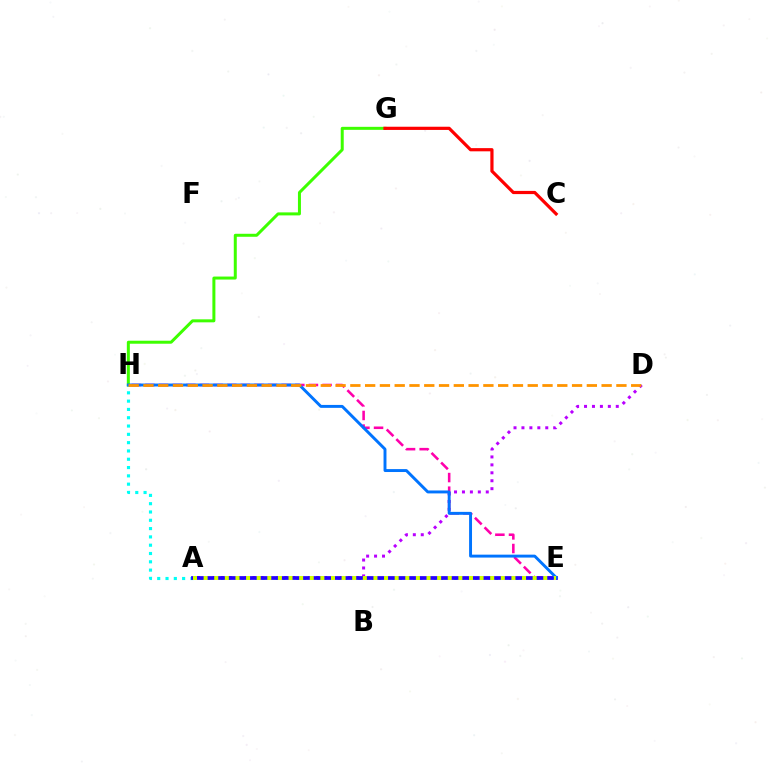{('A', 'H'): [{'color': '#00fff6', 'line_style': 'dotted', 'thickness': 2.26}], ('A', 'E'): [{'color': '#00ff5c', 'line_style': 'dotted', 'thickness': 1.86}, {'color': '#2500ff', 'line_style': 'solid', 'thickness': 2.69}, {'color': '#d1ff00', 'line_style': 'dotted', 'thickness': 2.88}], ('G', 'H'): [{'color': '#3dff00', 'line_style': 'solid', 'thickness': 2.16}], ('C', 'G'): [{'color': '#ff0000', 'line_style': 'solid', 'thickness': 2.3}], ('A', 'D'): [{'color': '#b900ff', 'line_style': 'dotted', 'thickness': 2.16}], ('E', 'H'): [{'color': '#ff00ac', 'line_style': 'dashed', 'thickness': 1.85}, {'color': '#0074ff', 'line_style': 'solid', 'thickness': 2.11}], ('D', 'H'): [{'color': '#ff9400', 'line_style': 'dashed', 'thickness': 2.01}]}